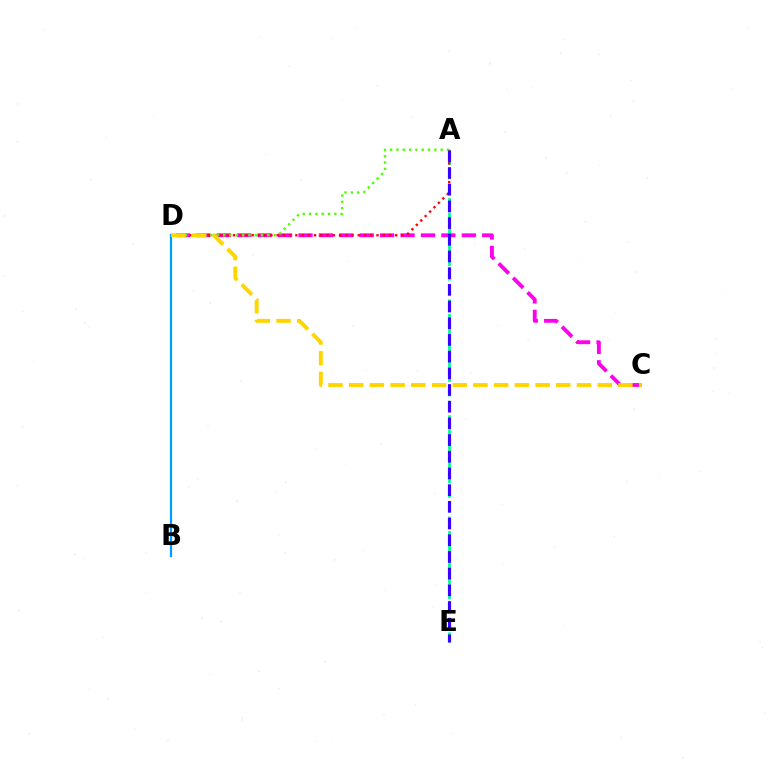{('A', 'E'): [{'color': '#00ff86', 'line_style': 'dashed', 'thickness': 1.97}, {'color': '#3700ff', 'line_style': 'dashed', 'thickness': 2.27}], ('C', 'D'): [{'color': '#ff00ed', 'line_style': 'dashed', 'thickness': 2.77}, {'color': '#ffd500', 'line_style': 'dashed', 'thickness': 2.81}], ('A', 'D'): [{'color': '#ff0000', 'line_style': 'dotted', 'thickness': 1.7}, {'color': '#4fff00', 'line_style': 'dotted', 'thickness': 1.72}], ('B', 'D'): [{'color': '#009eff', 'line_style': 'solid', 'thickness': 1.63}]}